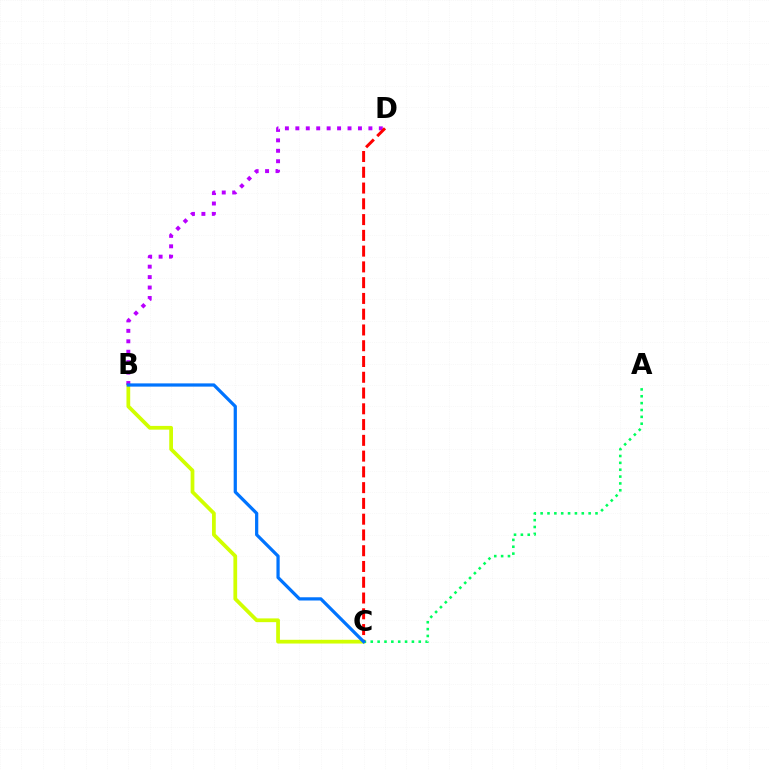{('B', 'C'): [{'color': '#d1ff00', 'line_style': 'solid', 'thickness': 2.7}, {'color': '#0074ff', 'line_style': 'solid', 'thickness': 2.33}], ('B', 'D'): [{'color': '#b900ff', 'line_style': 'dotted', 'thickness': 2.84}], ('A', 'C'): [{'color': '#00ff5c', 'line_style': 'dotted', 'thickness': 1.86}], ('C', 'D'): [{'color': '#ff0000', 'line_style': 'dashed', 'thickness': 2.14}]}